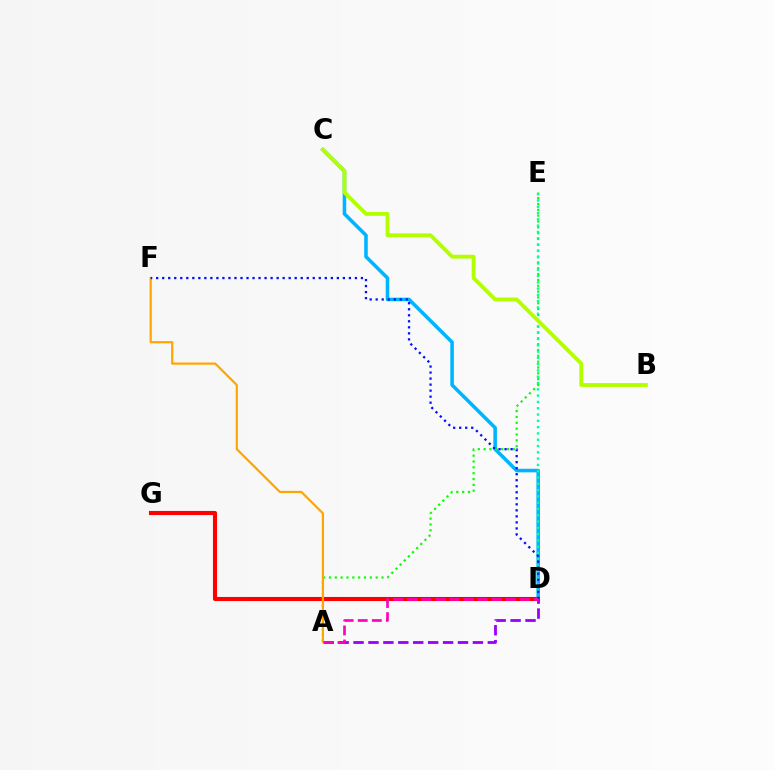{('C', 'D'): [{'color': '#00b5ff', 'line_style': 'solid', 'thickness': 2.57}], ('A', 'E'): [{'color': '#08ff00', 'line_style': 'dotted', 'thickness': 1.59}], ('D', 'G'): [{'color': '#ff0000', 'line_style': 'solid', 'thickness': 2.94}], ('A', 'D'): [{'color': '#9b00ff', 'line_style': 'dashed', 'thickness': 2.03}, {'color': '#ff00bd', 'line_style': 'dashed', 'thickness': 1.91}], ('D', 'E'): [{'color': '#00ff9d', 'line_style': 'dotted', 'thickness': 1.71}], ('A', 'F'): [{'color': '#ffa500', 'line_style': 'solid', 'thickness': 1.58}], ('B', 'C'): [{'color': '#b3ff00', 'line_style': 'solid', 'thickness': 2.77}], ('D', 'F'): [{'color': '#0010ff', 'line_style': 'dotted', 'thickness': 1.64}]}